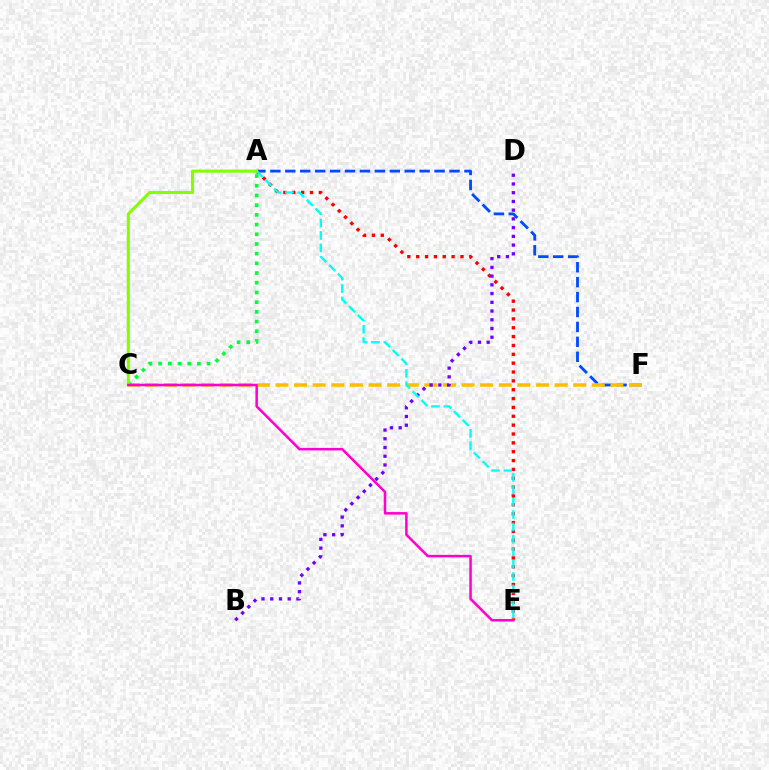{('A', 'E'): [{'color': '#ff0000', 'line_style': 'dotted', 'thickness': 2.41}, {'color': '#00fff6', 'line_style': 'dashed', 'thickness': 1.68}], ('A', 'F'): [{'color': '#004bff', 'line_style': 'dashed', 'thickness': 2.03}], ('C', 'F'): [{'color': '#ffbd00', 'line_style': 'dashed', 'thickness': 2.53}], ('B', 'D'): [{'color': '#7200ff', 'line_style': 'dotted', 'thickness': 2.37}], ('A', 'C'): [{'color': '#00ff39', 'line_style': 'dotted', 'thickness': 2.64}, {'color': '#84ff00', 'line_style': 'solid', 'thickness': 2.21}], ('C', 'E'): [{'color': '#ff00cf', 'line_style': 'solid', 'thickness': 1.81}]}